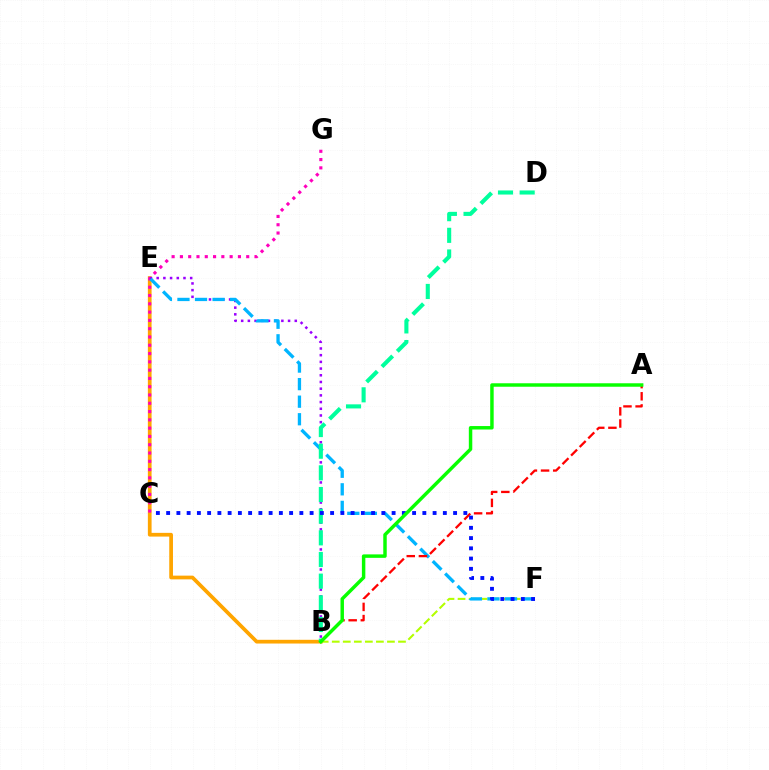{('B', 'E'): [{'color': '#ffa500', 'line_style': 'solid', 'thickness': 2.68}, {'color': '#9b00ff', 'line_style': 'dotted', 'thickness': 1.82}], ('C', 'G'): [{'color': '#ff00bd', 'line_style': 'dotted', 'thickness': 2.25}], ('B', 'F'): [{'color': '#b3ff00', 'line_style': 'dashed', 'thickness': 1.5}], ('E', 'F'): [{'color': '#00b5ff', 'line_style': 'dashed', 'thickness': 2.39}], ('B', 'D'): [{'color': '#00ff9d', 'line_style': 'dashed', 'thickness': 2.94}], ('A', 'B'): [{'color': '#ff0000', 'line_style': 'dashed', 'thickness': 1.65}, {'color': '#08ff00', 'line_style': 'solid', 'thickness': 2.49}], ('C', 'F'): [{'color': '#0010ff', 'line_style': 'dotted', 'thickness': 2.78}]}